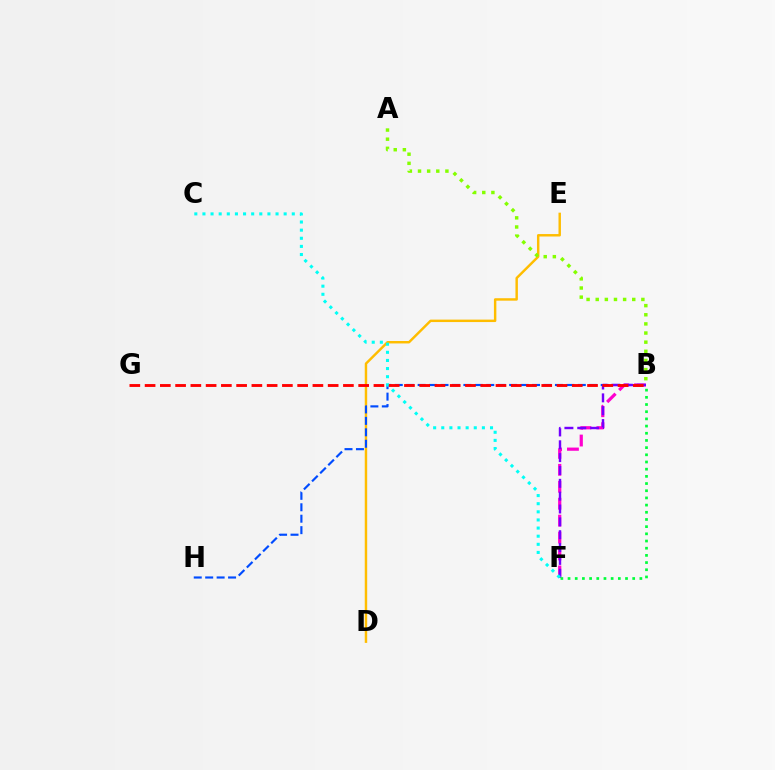{('D', 'E'): [{'color': '#ffbd00', 'line_style': 'solid', 'thickness': 1.76}], ('B', 'F'): [{'color': '#ff00cf', 'line_style': 'dashed', 'thickness': 2.3}, {'color': '#7200ff', 'line_style': 'dashed', 'thickness': 1.75}, {'color': '#00ff39', 'line_style': 'dotted', 'thickness': 1.95}], ('B', 'H'): [{'color': '#004bff', 'line_style': 'dashed', 'thickness': 1.55}], ('A', 'B'): [{'color': '#84ff00', 'line_style': 'dotted', 'thickness': 2.48}], ('C', 'F'): [{'color': '#00fff6', 'line_style': 'dotted', 'thickness': 2.21}], ('B', 'G'): [{'color': '#ff0000', 'line_style': 'dashed', 'thickness': 2.07}]}